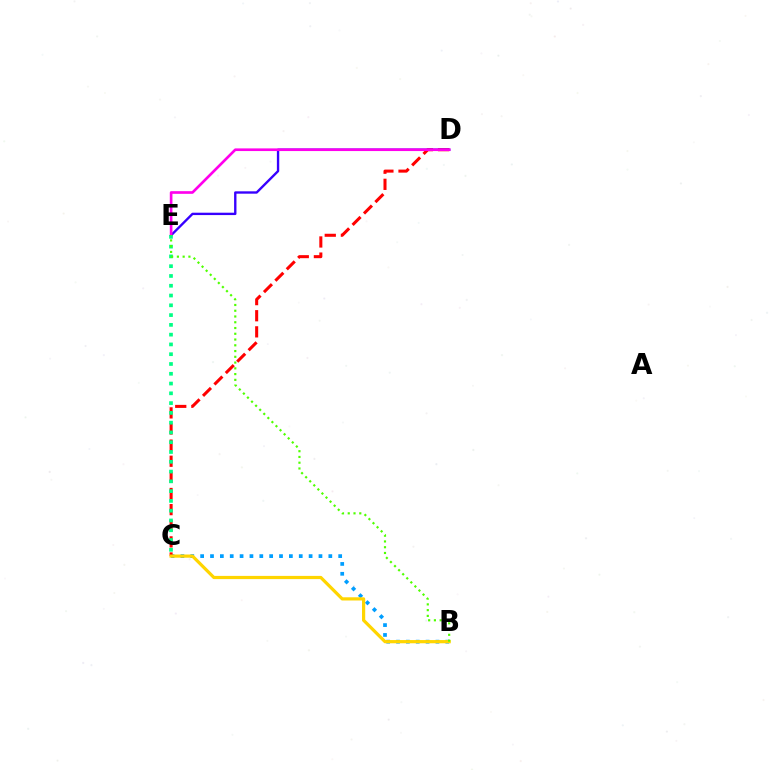{('B', 'C'): [{'color': '#009eff', 'line_style': 'dotted', 'thickness': 2.68}, {'color': '#ffd500', 'line_style': 'solid', 'thickness': 2.31}], ('C', 'D'): [{'color': '#ff0000', 'line_style': 'dashed', 'thickness': 2.19}], ('D', 'E'): [{'color': '#3700ff', 'line_style': 'solid', 'thickness': 1.71}, {'color': '#ff00ed', 'line_style': 'solid', 'thickness': 1.92}], ('C', 'E'): [{'color': '#00ff86', 'line_style': 'dotted', 'thickness': 2.66}], ('B', 'E'): [{'color': '#4fff00', 'line_style': 'dotted', 'thickness': 1.56}]}